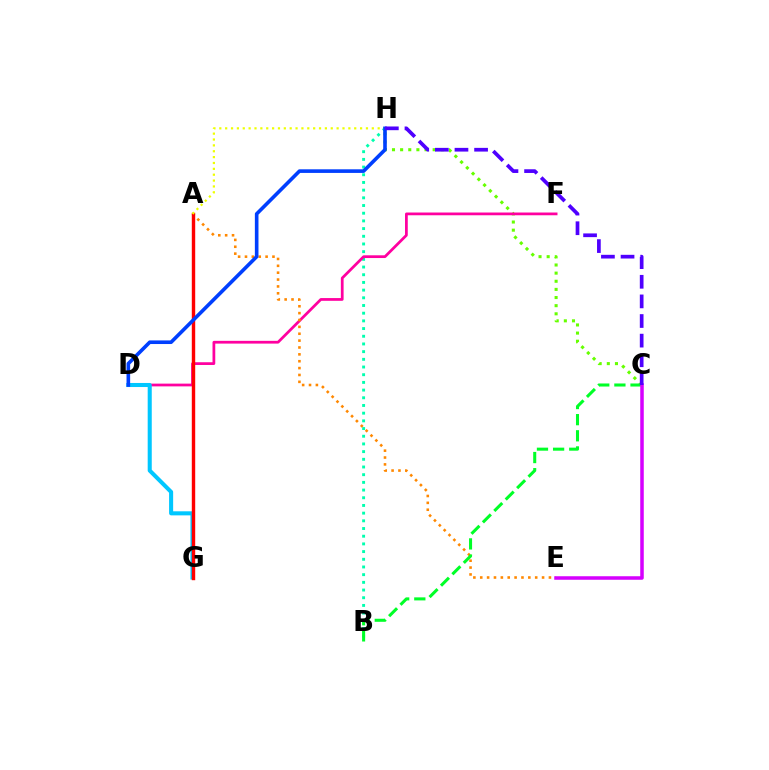{('B', 'H'): [{'color': '#00ffaf', 'line_style': 'dotted', 'thickness': 2.09}], ('C', 'H'): [{'color': '#66ff00', 'line_style': 'dotted', 'thickness': 2.21}, {'color': '#4f00ff', 'line_style': 'dashed', 'thickness': 2.67}], ('D', 'F'): [{'color': '#ff00a0', 'line_style': 'solid', 'thickness': 1.98}], ('A', 'E'): [{'color': '#ff8800', 'line_style': 'dotted', 'thickness': 1.87}], ('B', 'C'): [{'color': '#00ff27', 'line_style': 'dashed', 'thickness': 2.19}], ('D', 'G'): [{'color': '#00c7ff', 'line_style': 'solid', 'thickness': 2.92}], ('A', 'G'): [{'color': '#ff0000', 'line_style': 'solid', 'thickness': 2.45}], ('A', 'H'): [{'color': '#eeff00', 'line_style': 'dotted', 'thickness': 1.59}], ('D', 'H'): [{'color': '#003fff', 'line_style': 'solid', 'thickness': 2.6}], ('C', 'E'): [{'color': '#d600ff', 'line_style': 'solid', 'thickness': 2.53}]}